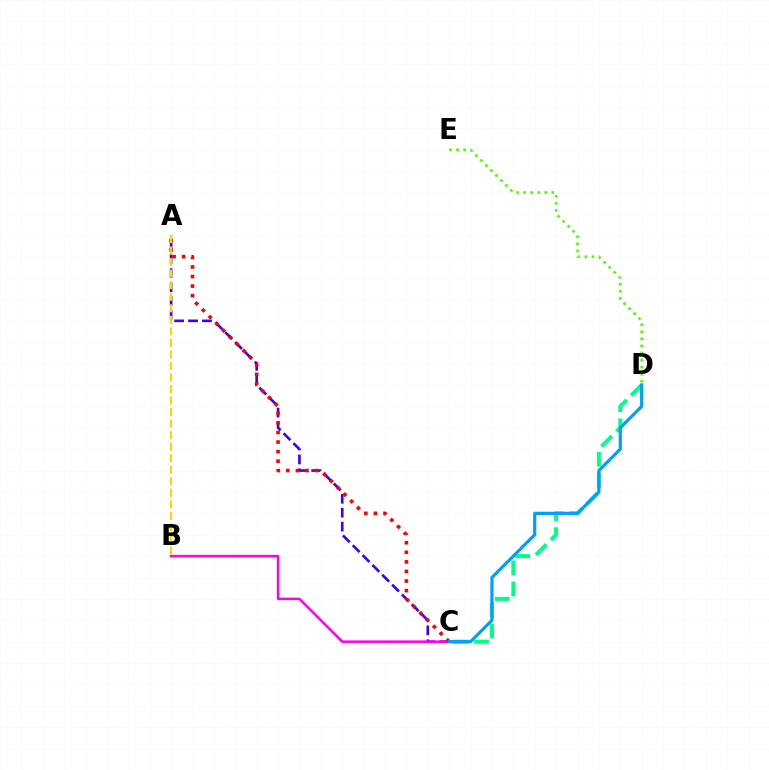{('C', 'D'): [{'color': '#00ff86', 'line_style': 'dashed', 'thickness': 2.87}, {'color': '#009eff', 'line_style': 'solid', 'thickness': 2.3}], ('A', 'C'): [{'color': '#3700ff', 'line_style': 'dashed', 'thickness': 1.89}, {'color': '#ff0000', 'line_style': 'dotted', 'thickness': 2.6}], ('D', 'E'): [{'color': '#4fff00', 'line_style': 'dotted', 'thickness': 1.92}], ('B', 'C'): [{'color': '#ff00ed', 'line_style': 'solid', 'thickness': 1.83}], ('A', 'B'): [{'color': '#ffd500', 'line_style': 'dashed', 'thickness': 1.57}]}